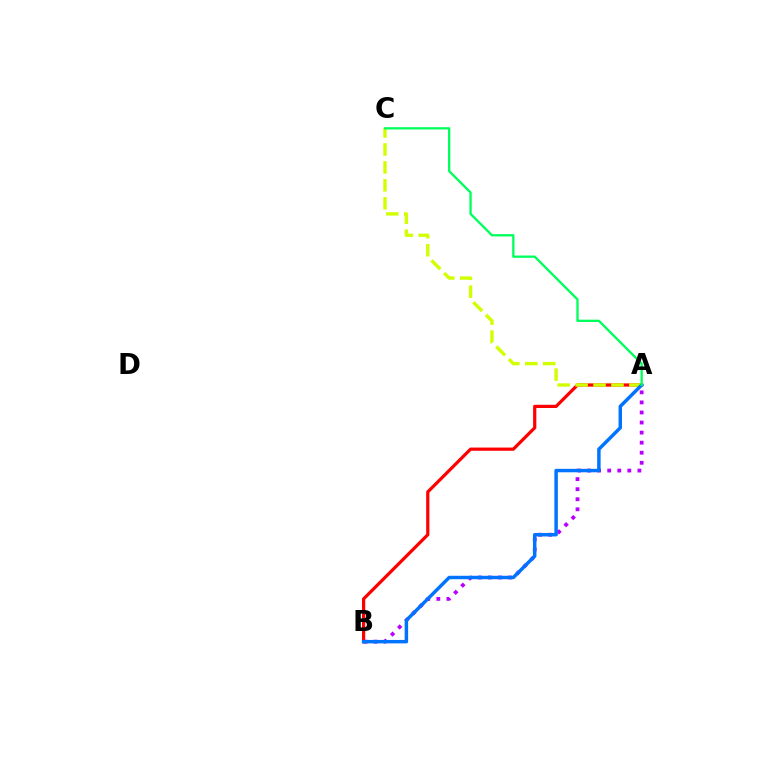{('A', 'B'): [{'color': '#ff0000', 'line_style': 'solid', 'thickness': 2.31}, {'color': '#b900ff', 'line_style': 'dotted', 'thickness': 2.73}, {'color': '#0074ff', 'line_style': 'solid', 'thickness': 2.49}], ('A', 'C'): [{'color': '#d1ff00', 'line_style': 'dashed', 'thickness': 2.44}, {'color': '#00ff5c', 'line_style': 'solid', 'thickness': 1.66}]}